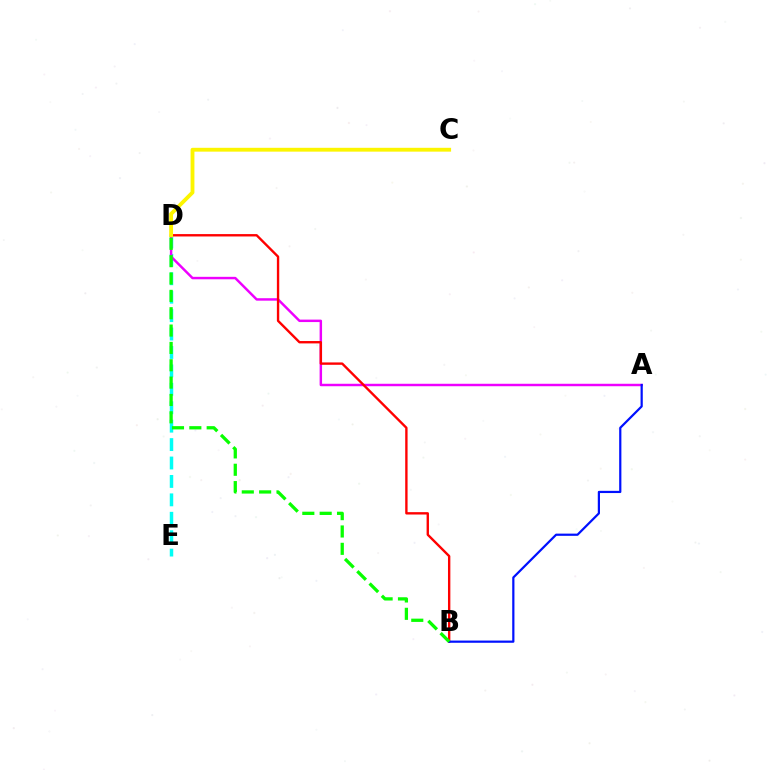{('D', 'E'): [{'color': '#00fff6', 'line_style': 'dashed', 'thickness': 2.5}], ('A', 'D'): [{'color': '#ee00ff', 'line_style': 'solid', 'thickness': 1.77}], ('B', 'D'): [{'color': '#ff0000', 'line_style': 'solid', 'thickness': 1.71}, {'color': '#08ff00', 'line_style': 'dashed', 'thickness': 2.36}], ('A', 'B'): [{'color': '#0010ff', 'line_style': 'solid', 'thickness': 1.59}], ('C', 'D'): [{'color': '#fcf500', 'line_style': 'solid', 'thickness': 2.76}]}